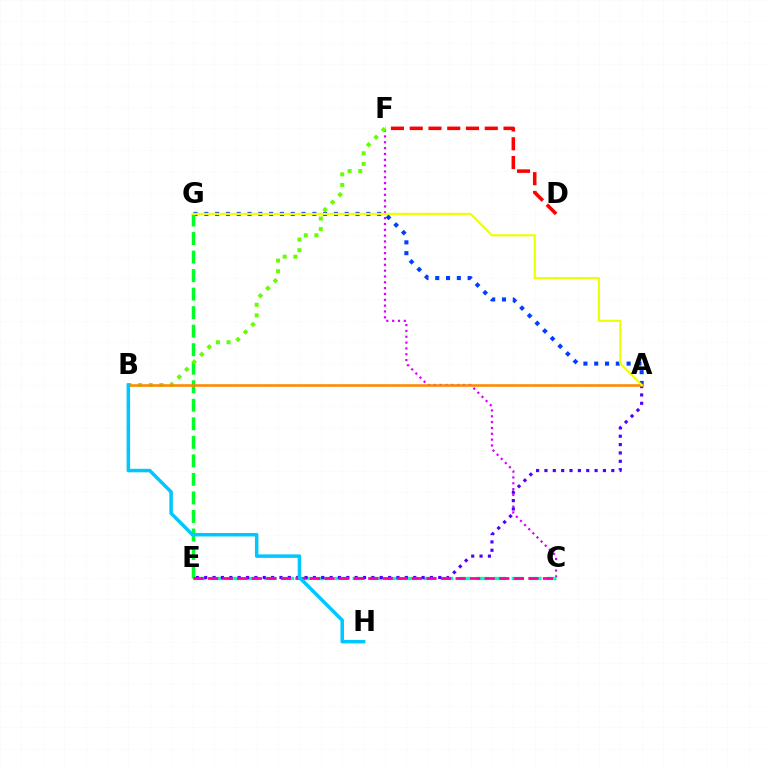{('C', 'F'): [{'color': '#d600ff', 'line_style': 'dotted', 'thickness': 1.59}], ('C', 'E'): [{'color': '#00ffaf', 'line_style': 'dashed', 'thickness': 2.4}, {'color': '#ff00a0', 'line_style': 'dashed', 'thickness': 1.98}], ('A', 'G'): [{'color': '#003fff', 'line_style': 'dotted', 'thickness': 2.93}, {'color': '#eeff00', 'line_style': 'solid', 'thickness': 1.54}], ('A', 'E'): [{'color': '#4f00ff', 'line_style': 'dotted', 'thickness': 2.27}], ('D', 'F'): [{'color': '#ff0000', 'line_style': 'dashed', 'thickness': 2.55}], ('E', 'G'): [{'color': '#00ff27', 'line_style': 'dashed', 'thickness': 2.52}], ('B', 'F'): [{'color': '#66ff00', 'line_style': 'dotted', 'thickness': 2.88}], ('A', 'B'): [{'color': '#ff8800', 'line_style': 'solid', 'thickness': 1.84}], ('B', 'H'): [{'color': '#00c7ff', 'line_style': 'solid', 'thickness': 2.52}]}